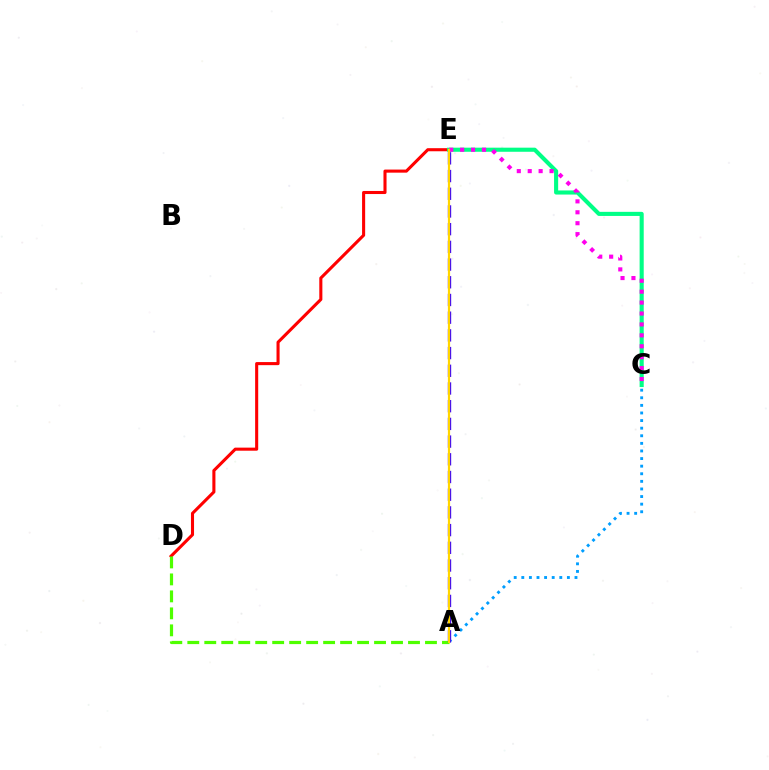{('D', 'E'): [{'color': '#ff0000', 'line_style': 'solid', 'thickness': 2.22}], ('C', 'E'): [{'color': '#00ff86', 'line_style': 'solid', 'thickness': 2.95}, {'color': '#ff00ed', 'line_style': 'dotted', 'thickness': 2.97}], ('A', 'C'): [{'color': '#009eff', 'line_style': 'dotted', 'thickness': 2.06}], ('A', 'D'): [{'color': '#4fff00', 'line_style': 'dashed', 'thickness': 2.31}], ('A', 'E'): [{'color': '#3700ff', 'line_style': 'dashed', 'thickness': 2.4}, {'color': '#ffd500', 'line_style': 'solid', 'thickness': 1.59}]}